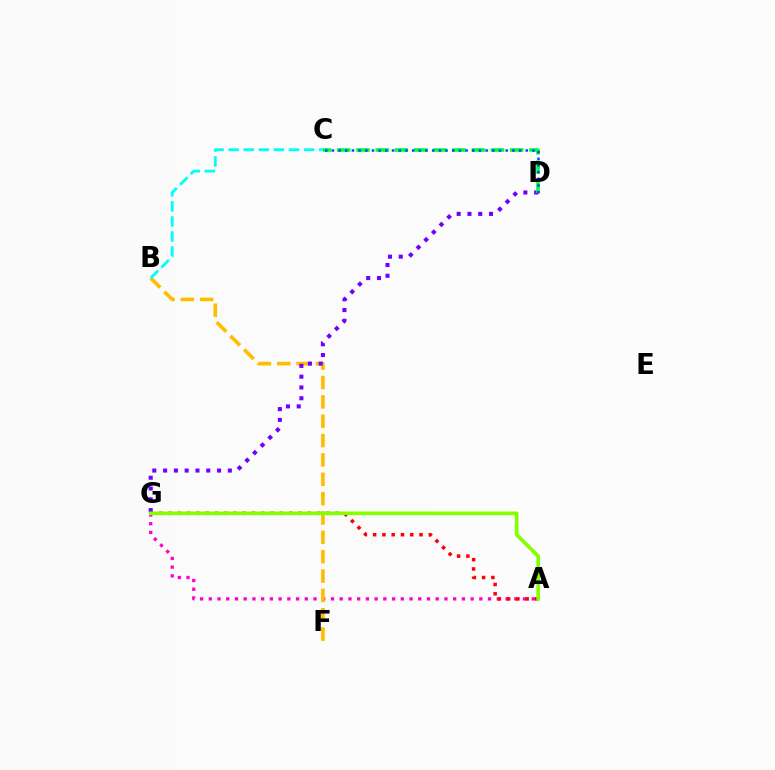{('A', 'G'): [{'color': '#ff00cf', 'line_style': 'dotted', 'thickness': 2.37}, {'color': '#ff0000', 'line_style': 'dotted', 'thickness': 2.52}, {'color': '#84ff00', 'line_style': 'solid', 'thickness': 2.61}], ('B', 'F'): [{'color': '#ffbd00', 'line_style': 'dashed', 'thickness': 2.63}], ('D', 'G'): [{'color': '#7200ff', 'line_style': 'dotted', 'thickness': 2.93}], ('C', 'D'): [{'color': '#00ff39', 'line_style': 'dashed', 'thickness': 2.61}, {'color': '#004bff', 'line_style': 'dotted', 'thickness': 1.82}], ('B', 'C'): [{'color': '#00fff6', 'line_style': 'dashed', 'thickness': 2.05}]}